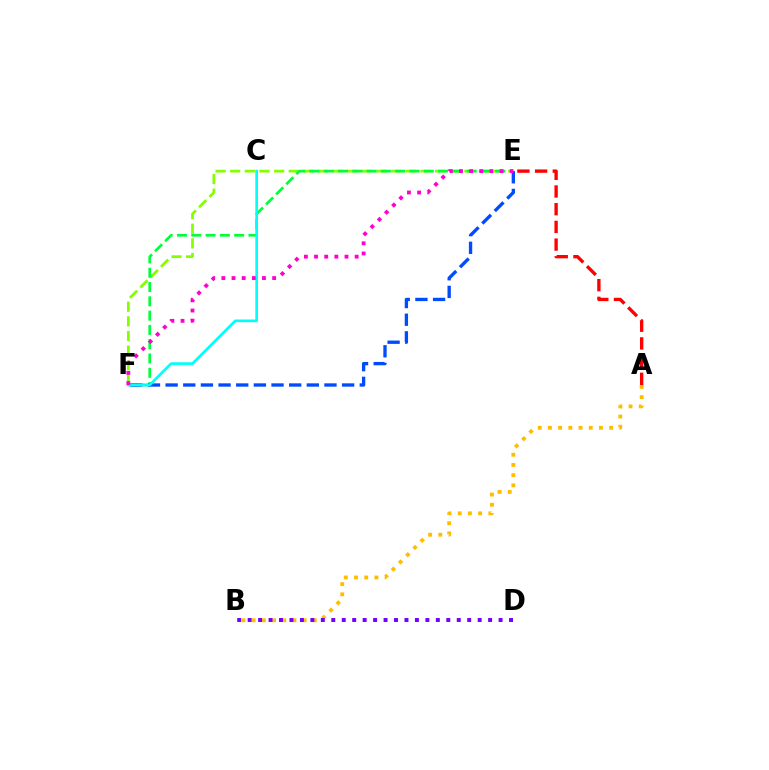{('E', 'F'): [{'color': '#84ff00', 'line_style': 'dashed', 'thickness': 1.99}, {'color': '#00ff39', 'line_style': 'dashed', 'thickness': 1.94}, {'color': '#004bff', 'line_style': 'dashed', 'thickness': 2.4}, {'color': '#ff00cf', 'line_style': 'dotted', 'thickness': 2.76}], ('C', 'F'): [{'color': '#00fff6', 'line_style': 'solid', 'thickness': 1.93}], ('A', 'B'): [{'color': '#ffbd00', 'line_style': 'dotted', 'thickness': 2.77}], ('A', 'E'): [{'color': '#ff0000', 'line_style': 'dashed', 'thickness': 2.4}], ('B', 'D'): [{'color': '#7200ff', 'line_style': 'dotted', 'thickness': 2.84}]}